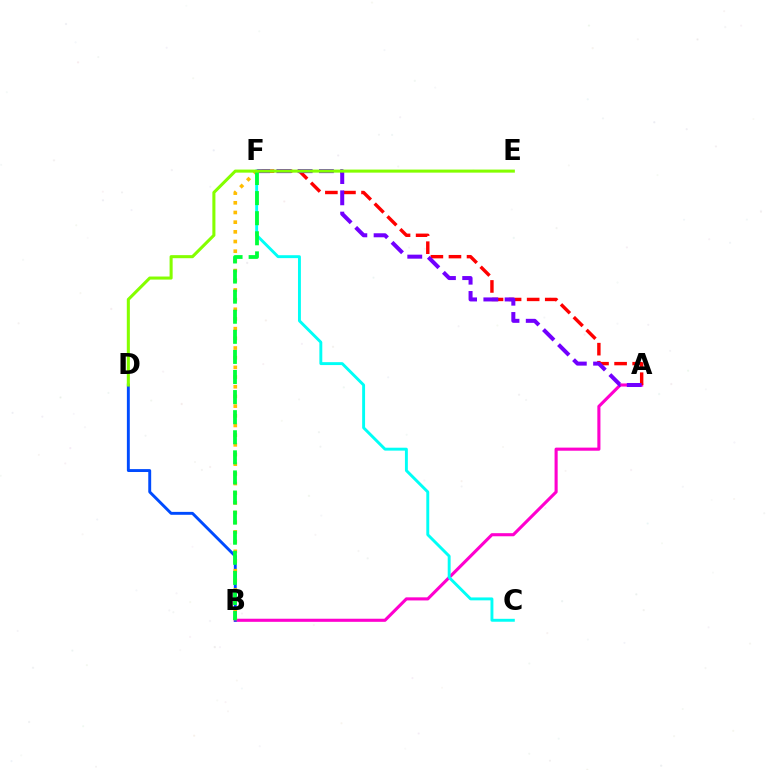{('A', 'B'): [{'color': '#ff00cf', 'line_style': 'solid', 'thickness': 2.23}], ('A', 'F'): [{'color': '#ff0000', 'line_style': 'dashed', 'thickness': 2.46}, {'color': '#7200ff', 'line_style': 'dashed', 'thickness': 2.89}], ('B', 'D'): [{'color': '#004bff', 'line_style': 'solid', 'thickness': 2.09}], ('B', 'F'): [{'color': '#ffbd00', 'line_style': 'dotted', 'thickness': 2.63}, {'color': '#00ff39', 'line_style': 'dashed', 'thickness': 2.73}], ('C', 'F'): [{'color': '#00fff6', 'line_style': 'solid', 'thickness': 2.1}], ('D', 'E'): [{'color': '#84ff00', 'line_style': 'solid', 'thickness': 2.2}]}